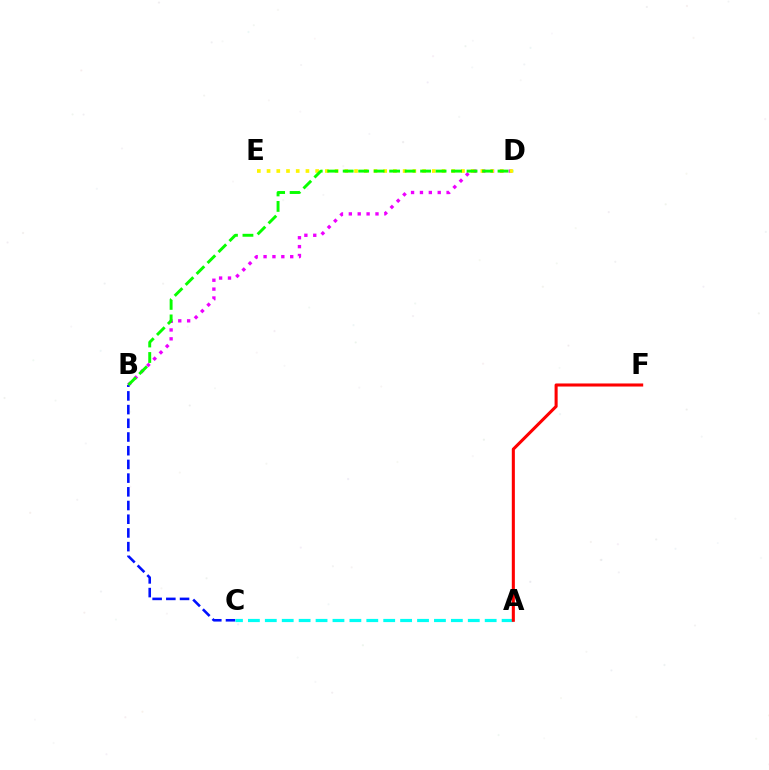{('B', 'C'): [{'color': '#0010ff', 'line_style': 'dashed', 'thickness': 1.86}], ('B', 'D'): [{'color': '#ee00ff', 'line_style': 'dotted', 'thickness': 2.41}, {'color': '#08ff00', 'line_style': 'dashed', 'thickness': 2.1}], ('A', 'C'): [{'color': '#00fff6', 'line_style': 'dashed', 'thickness': 2.3}], ('D', 'E'): [{'color': '#fcf500', 'line_style': 'dotted', 'thickness': 2.64}], ('A', 'F'): [{'color': '#ff0000', 'line_style': 'solid', 'thickness': 2.2}]}